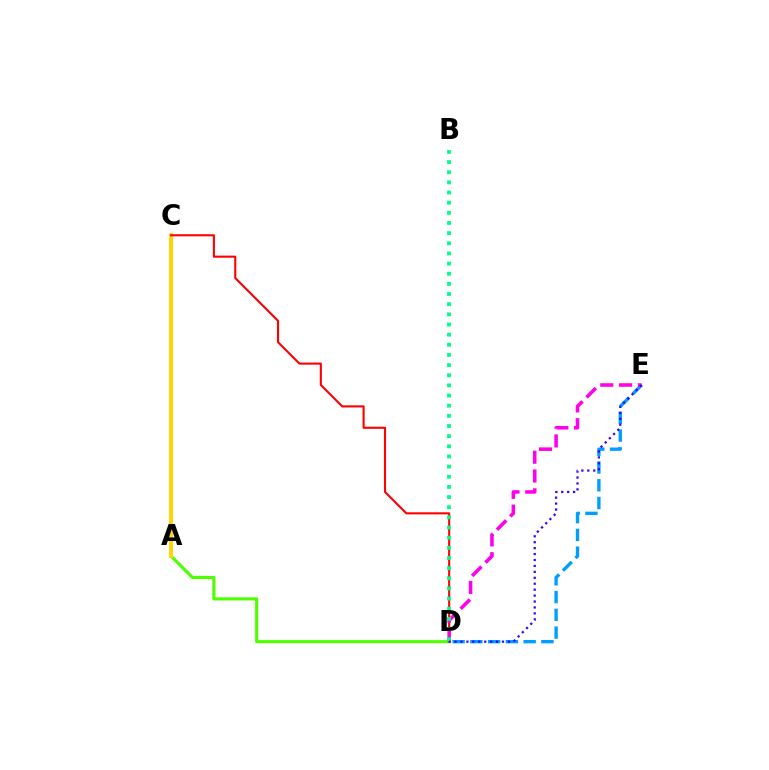{('A', 'D'): [{'color': '#4fff00', 'line_style': 'solid', 'thickness': 2.25}], ('A', 'C'): [{'color': '#ffd500', 'line_style': 'solid', 'thickness': 2.79}], ('D', 'E'): [{'color': '#009eff', 'line_style': 'dashed', 'thickness': 2.41}, {'color': '#ff00ed', 'line_style': 'dashed', 'thickness': 2.56}, {'color': '#3700ff', 'line_style': 'dotted', 'thickness': 1.61}], ('C', 'D'): [{'color': '#ff0000', 'line_style': 'solid', 'thickness': 1.51}], ('B', 'D'): [{'color': '#00ff86', 'line_style': 'dotted', 'thickness': 2.76}]}